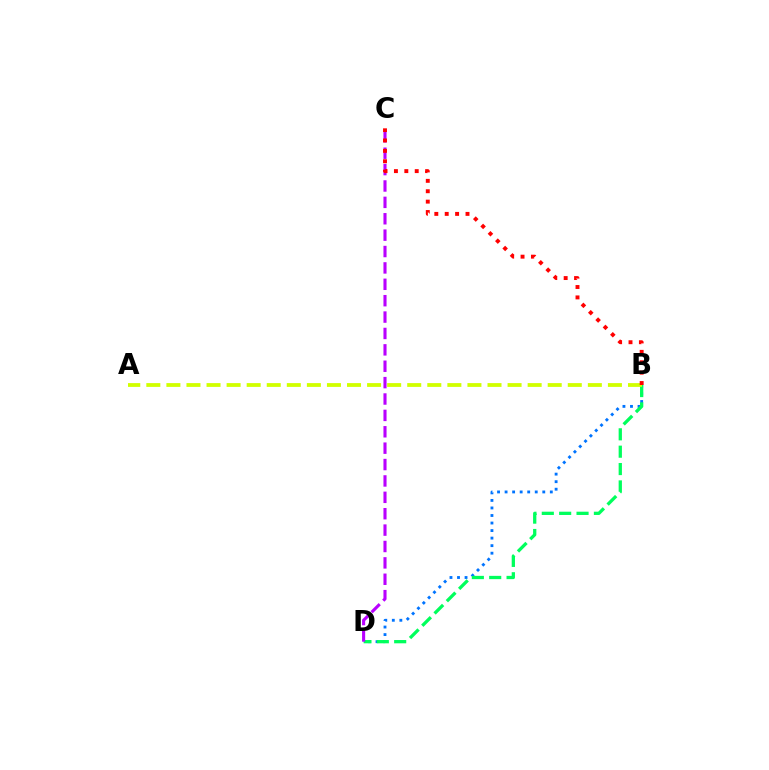{('B', 'D'): [{'color': '#0074ff', 'line_style': 'dotted', 'thickness': 2.05}, {'color': '#00ff5c', 'line_style': 'dashed', 'thickness': 2.36}], ('C', 'D'): [{'color': '#b900ff', 'line_style': 'dashed', 'thickness': 2.23}], ('A', 'B'): [{'color': '#d1ff00', 'line_style': 'dashed', 'thickness': 2.73}], ('B', 'C'): [{'color': '#ff0000', 'line_style': 'dotted', 'thickness': 2.82}]}